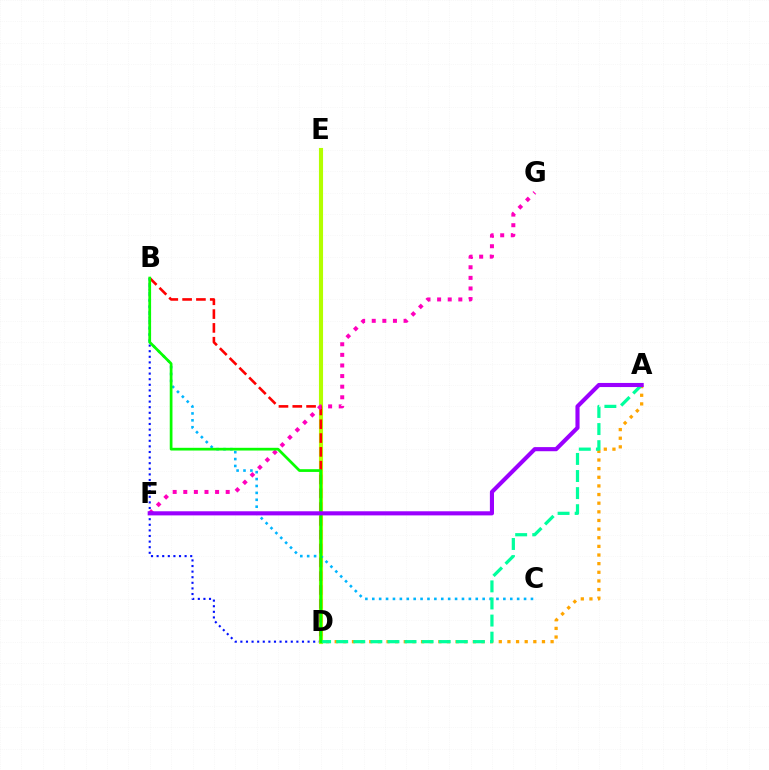{('B', 'D'): [{'color': '#0010ff', 'line_style': 'dotted', 'thickness': 1.52}, {'color': '#ff0000', 'line_style': 'dashed', 'thickness': 1.88}, {'color': '#08ff00', 'line_style': 'solid', 'thickness': 1.96}], ('D', 'E'): [{'color': '#b3ff00', 'line_style': 'solid', 'thickness': 2.96}], ('A', 'D'): [{'color': '#ffa500', 'line_style': 'dotted', 'thickness': 2.35}, {'color': '#00ff9d', 'line_style': 'dashed', 'thickness': 2.32}], ('B', 'C'): [{'color': '#00b5ff', 'line_style': 'dotted', 'thickness': 1.87}], ('F', 'G'): [{'color': '#ff00bd', 'line_style': 'dotted', 'thickness': 2.88}], ('A', 'F'): [{'color': '#9b00ff', 'line_style': 'solid', 'thickness': 2.96}]}